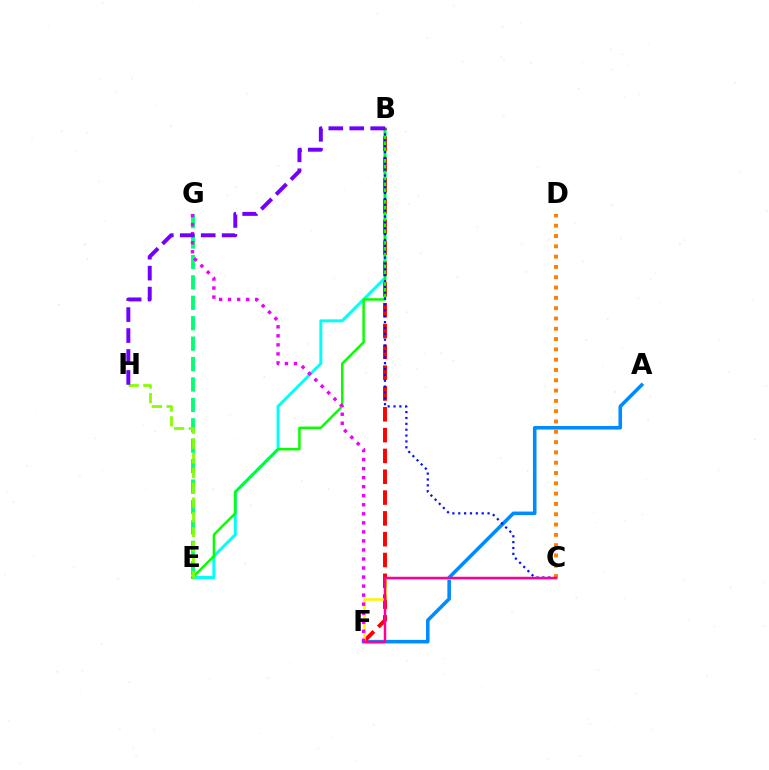{('B', 'E'): [{'color': '#00fff6', 'line_style': 'solid', 'thickness': 2.15}, {'color': '#08ff00', 'line_style': 'solid', 'thickness': 1.77}], ('E', 'G'): [{'color': '#00ff74', 'line_style': 'dashed', 'thickness': 2.77}], ('A', 'F'): [{'color': '#008cff', 'line_style': 'solid', 'thickness': 2.57}], ('B', 'F'): [{'color': '#ff0000', 'line_style': 'dashed', 'thickness': 2.83}], ('C', 'F'): [{'color': '#fcf500', 'line_style': 'solid', 'thickness': 1.81}, {'color': '#ff0094', 'line_style': 'solid', 'thickness': 1.78}], ('B', 'C'): [{'color': '#0010ff', 'line_style': 'dotted', 'thickness': 1.59}], ('E', 'H'): [{'color': '#84ff00', 'line_style': 'dashed', 'thickness': 2.0}], ('C', 'D'): [{'color': '#ff7c00', 'line_style': 'dotted', 'thickness': 2.8}], ('F', 'G'): [{'color': '#ee00ff', 'line_style': 'dotted', 'thickness': 2.46}], ('B', 'H'): [{'color': '#7200ff', 'line_style': 'dashed', 'thickness': 2.85}]}